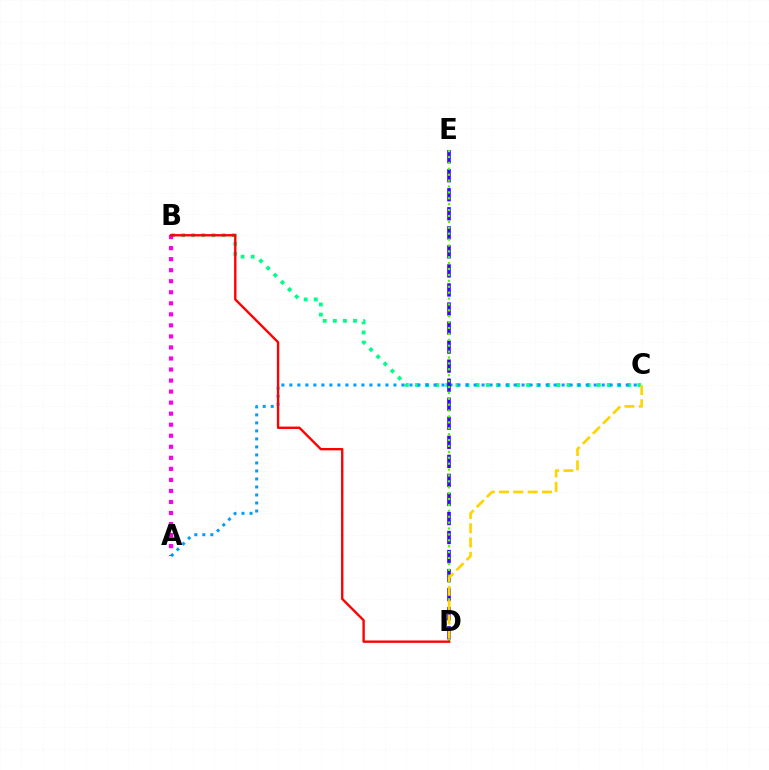{('B', 'C'): [{'color': '#00ff86', 'line_style': 'dotted', 'thickness': 2.75}], ('A', 'C'): [{'color': '#009eff', 'line_style': 'dotted', 'thickness': 2.18}], ('D', 'E'): [{'color': '#3700ff', 'line_style': 'dashed', 'thickness': 2.59}, {'color': '#4fff00', 'line_style': 'dotted', 'thickness': 1.6}], ('A', 'B'): [{'color': '#ff00ed', 'line_style': 'dotted', 'thickness': 3.0}], ('C', 'D'): [{'color': '#ffd500', 'line_style': 'dashed', 'thickness': 1.94}], ('B', 'D'): [{'color': '#ff0000', 'line_style': 'solid', 'thickness': 1.71}]}